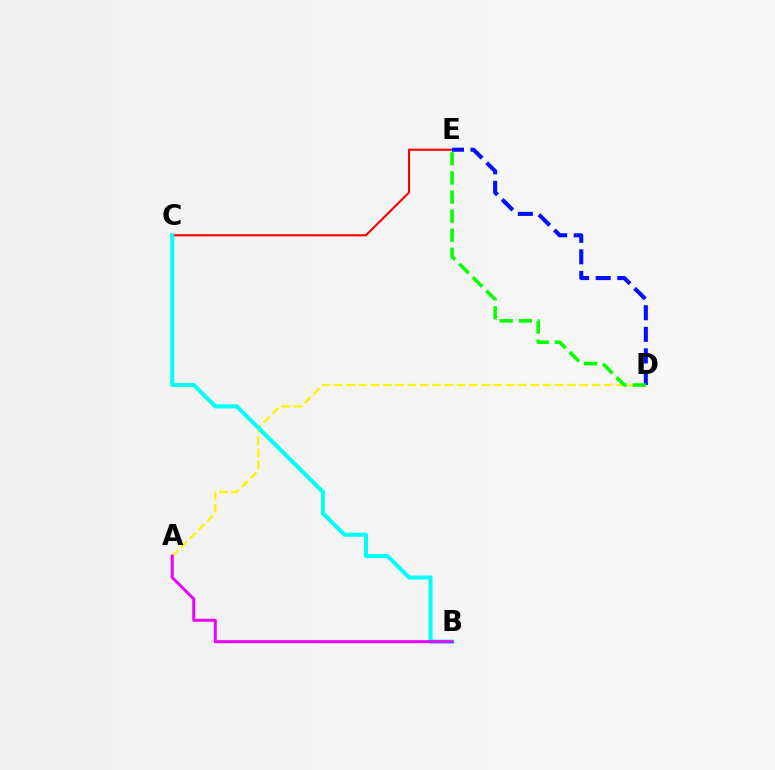{('A', 'D'): [{'color': '#fcf500', 'line_style': 'dashed', 'thickness': 1.67}], ('C', 'E'): [{'color': '#ff0000', 'line_style': 'solid', 'thickness': 1.53}], ('D', 'E'): [{'color': '#0010ff', 'line_style': 'dashed', 'thickness': 2.93}, {'color': '#08ff00', 'line_style': 'dashed', 'thickness': 2.6}], ('B', 'C'): [{'color': '#00fff6', 'line_style': 'solid', 'thickness': 2.91}], ('A', 'B'): [{'color': '#ee00ff', 'line_style': 'solid', 'thickness': 2.16}]}